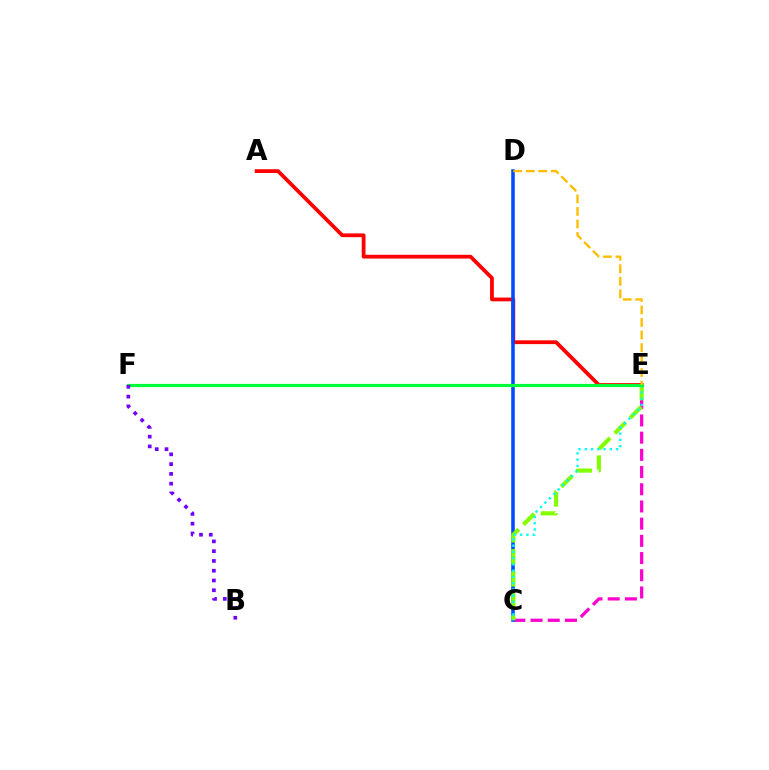{('A', 'E'): [{'color': '#ff0000', 'line_style': 'solid', 'thickness': 2.72}], ('C', 'E'): [{'color': '#ff00cf', 'line_style': 'dashed', 'thickness': 2.34}, {'color': '#84ff00', 'line_style': 'dashed', 'thickness': 2.99}, {'color': '#00fff6', 'line_style': 'dotted', 'thickness': 1.7}], ('C', 'D'): [{'color': '#004bff', 'line_style': 'solid', 'thickness': 2.56}], ('E', 'F'): [{'color': '#00ff39', 'line_style': 'solid', 'thickness': 2.29}], ('B', 'F'): [{'color': '#7200ff', 'line_style': 'dotted', 'thickness': 2.66}], ('D', 'E'): [{'color': '#ffbd00', 'line_style': 'dashed', 'thickness': 1.7}]}